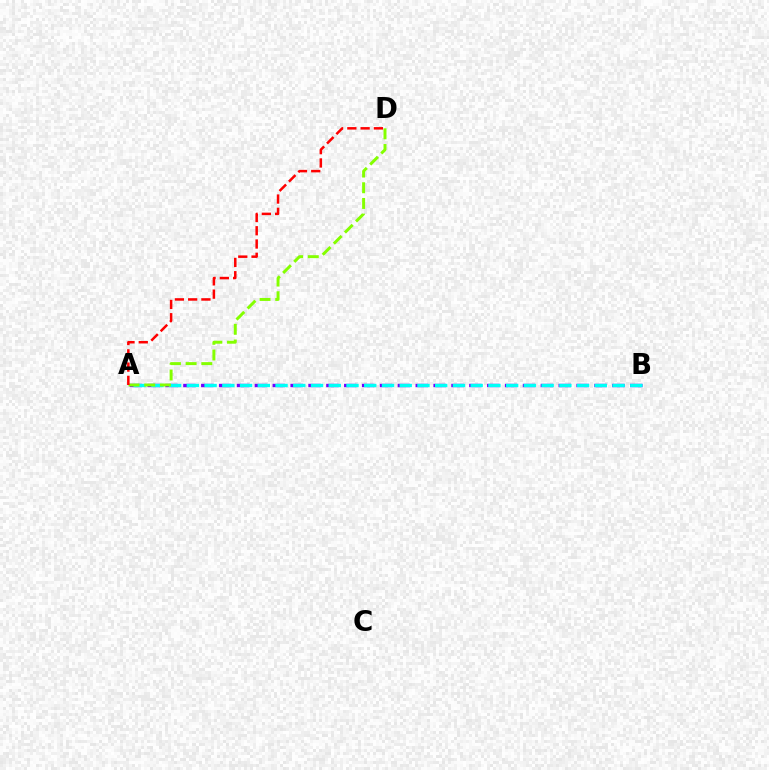{('A', 'B'): [{'color': '#7200ff', 'line_style': 'dashed', 'thickness': 2.43}, {'color': '#00fff6', 'line_style': 'dashed', 'thickness': 2.41}], ('A', 'D'): [{'color': '#84ff00', 'line_style': 'dashed', 'thickness': 2.13}, {'color': '#ff0000', 'line_style': 'dashed', 'thickness': 1.8}]}